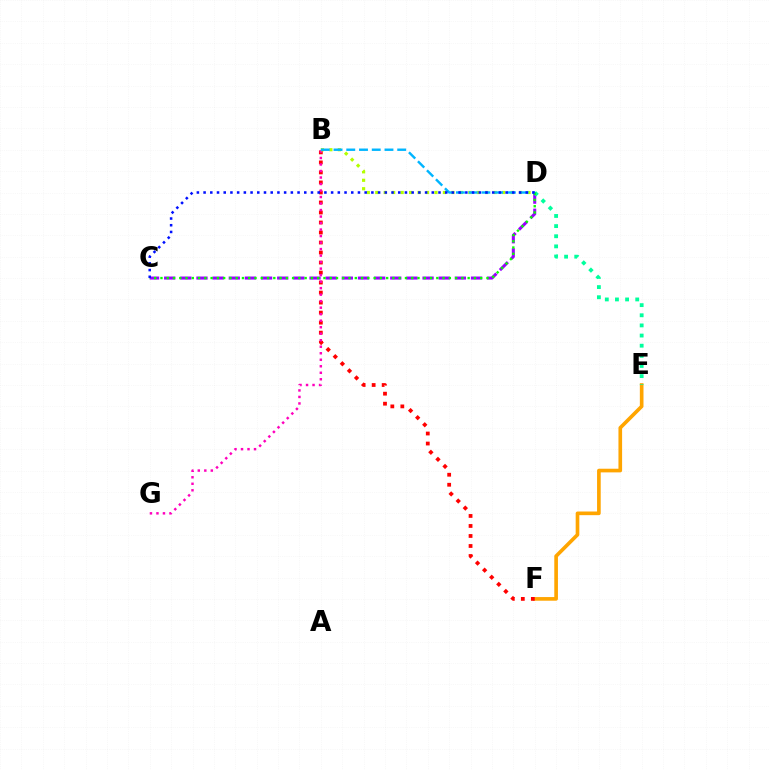{('C', 'D'): [{'color': '#9b00ff', 'line_style': 'dashed', 'thickness': 2.19}, {'color': '#08ff00', 'line_style': 'dotted', 'thickness': 1.7}, {'color': '#0010ff', 'line_style': 'dotted', 'thickness': 1.82}], ('E', 'F'): [{'color': '#ffa500', 'line_style': 'solid', 'thickness': 2.63}], ('B', 'F'): [{'color': '#ff0000', 'line_style': 'dotted', 'thickness': 2.72}], ('B', 'G'): [{'color': '#ff00bd', 'line_style': 'dotted', 'thickness': 1.77}], ('D', 'E'): [{'color': '#00ff9d', 'line_style': 'dotted', 'thickness': 2.75}], ('B', 'D'): [{'color': '#b3ff00', 'line_style': 'dotted', 'thickness': 2.3}, {'color': '#00b5ff', 'line_style': 'dashed', 'thickness': 1.73}]}